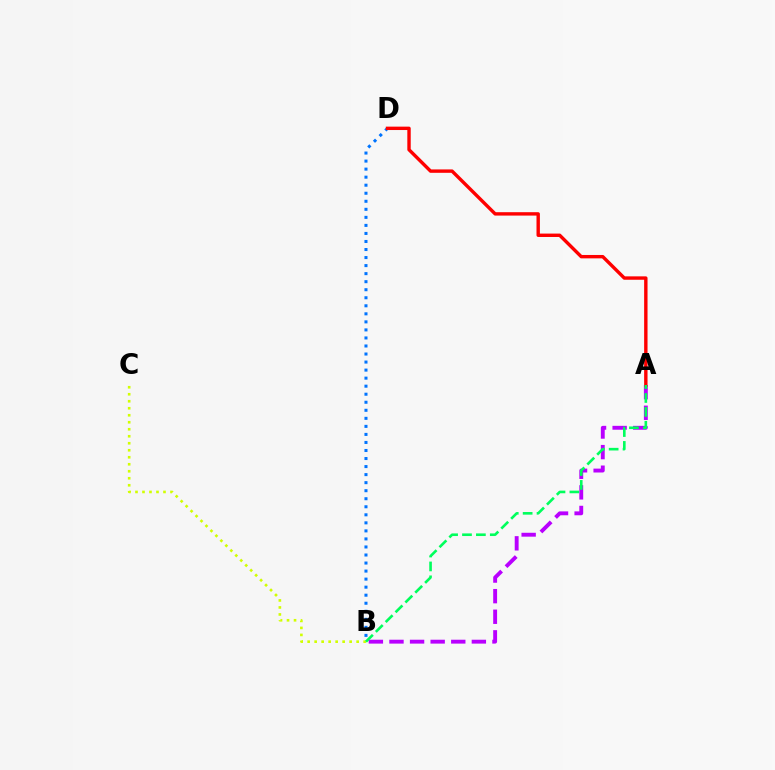{('B', 'D'): [{'color': '#0074ff', 'line_style': 'dotted', 'thickness': 2.18}], ('A', 'B'): [{'color': '#b900ff', 'line_style': 'dashed', 'thickness': 2.8}, {'color': '#00ff5c', 'line_style': 'dashed', 'thickness': 1.89}], ('A', 'D'): [{'color': '#ff0000', 'line_style': 'solid', 'thickness': 2.45}], ('B', 'C'): [{'color': '#d1ff00', 'line_style': 'dotted', 'thickness': 1.9}]}